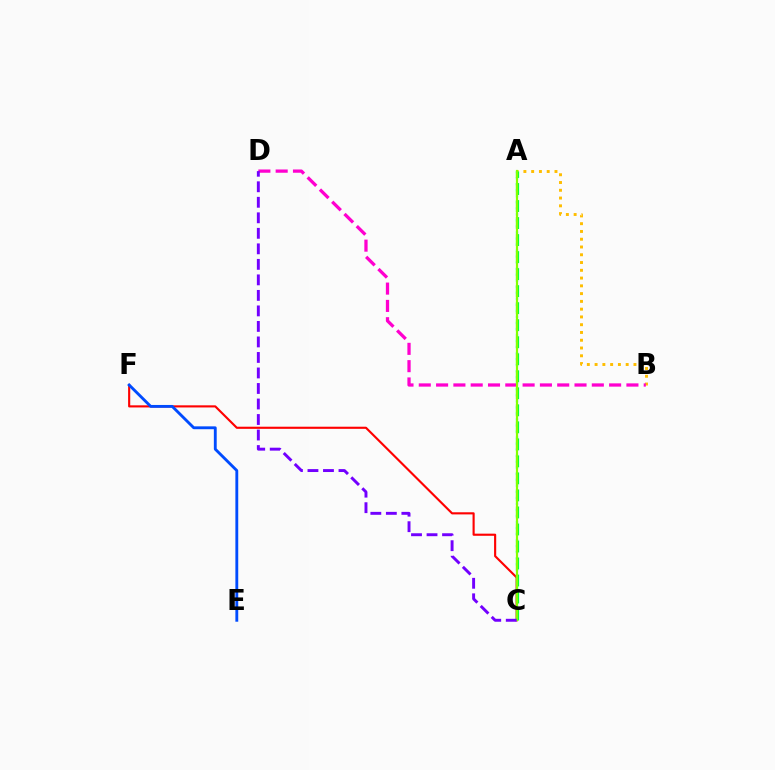{('C', 'F'): [{'color': '#ff0000', 'line_style': 'solid', 'thickness': 1.53}], ('A', 'B'): [{'color': '#ffbd00', 'line_style': 'dotted', 'thickness': 2.11}], ('A', 'C'): [{'color': '#00fff6', 'line_style': 'dotted', 'thickness': 1.64}, {'color': '#00ff39', 'line_style': 'dashed', 'thickness': 2.31}, {'color': '#84ff00', 'line_style': 'solid', 'thickness': 1.59}], ('B', 'D'): [{'color': '#ff00cf', 'line_style': 'dashed', 'thickness': 2.35}], ('C', 'D'): [{'color': '#7200ff', 'line_style': 'dashed', 'thickness': 2.11}], ('E', 'F'): [{'color': '#004bff', 'line_style': 'solid', 'thickness': 2.06}]}